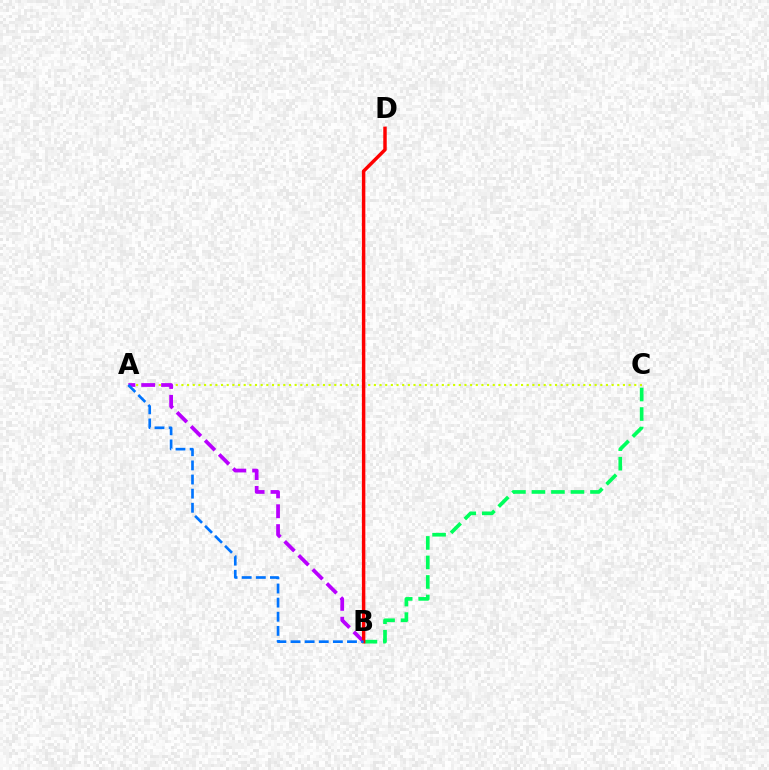{('B', 'C'): [{'color': '#00ff5c', 'line_style': 'dashed', 'thickness': 2.65}], ('A', 'C'): [{'color': '#d1ff00', 'line_style': 'dotted', 'thickness': 1.54}], ('A', 'B'): [{'color': '#b900ff', 'line_style': 'dashed', 'thickness': 2.7}, {'color': '#0074ff', 'line_style': 'dashed', 'thickness': 1.92}], ('B', 'D'): [{'color': '#ff0000', 'line_style': 'solid', 'thickness': 2.48}]}